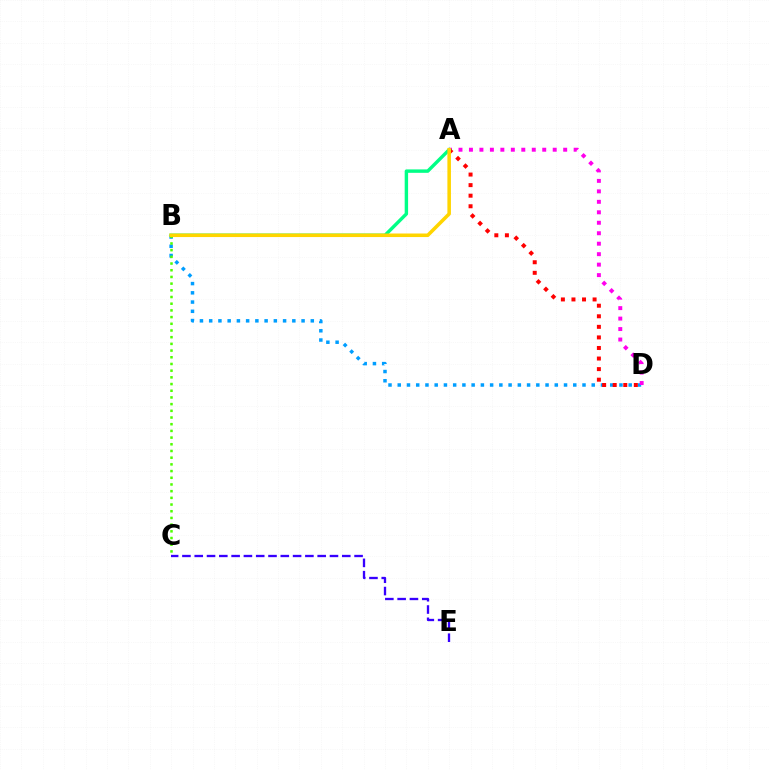{('B', 'D'): [{'color': '#009eff', 'line_style': 'dotted', 'thickness': 2.51}], ('B', 'C'): [{'color': '#4fff00', 'line_style': 'dotted', 'thickness': 1.82}], ('A', 'D'): [{'color': '#ff00ed', 'line_style': 'dotted', 'thickness': 2.84}, {'color': '#ff0000', 'line_style': 'dotted', 'thickness': 2.87}], ('A', 'B'): [{'color': '#00ff86', 'line_style': 'solid', 'thickness': 2.46}, {'color': '#ffd500', 'line_style': 'solid', 'thickness': 2.56}], ('C', 'E'): [{'color': '#3700ff', 'line_style': 'dashed', 'thickness': 1.67}]}